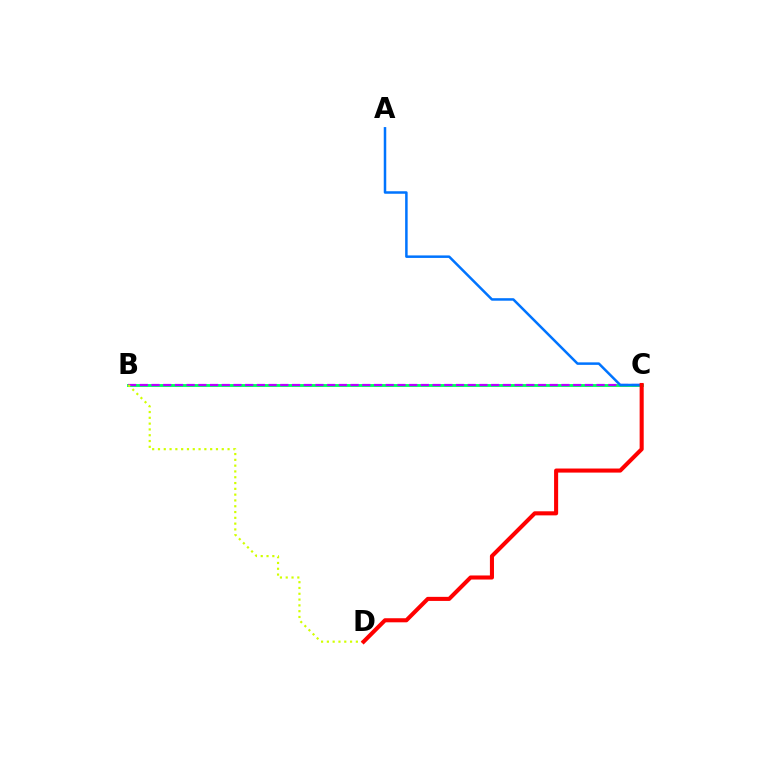{('B', 'C'): [{'color': '#00ff5c', 'line_style': 'solid', 'thickness': 2.07}, {'color': '#b900ff', 'line_style': 'dashed', 'thickness': 1.59}], ('A', 'C'): [{'color': '#0074ff', 'line_style': 'solid', 'thickness': 1.8}], ('B', 'D'): [{'color': '#d1ff00', 'line_style': 'dotted', 'thickness': 1.58}], ('C', 'D'): [{'color': '#ff0000', 'line_style': 'solid', 'thickness': 2.93}]}